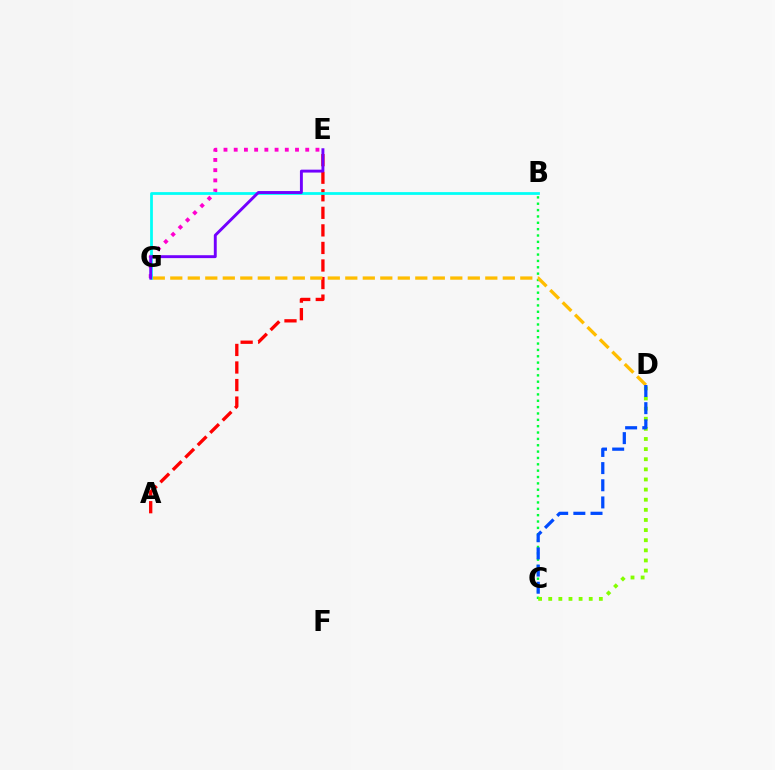{('E', 'G'): [{'color': '#ff00cf', 'line_style': 'dotted', 'thickness': 2.78}, {'color': '#7200ff', 'line_style': 'solid', 'thickness': 2.09}], ('A', 'E'): [{'color': '#ff0000', 'line_style': 'dashed', 'thickness': 2.38}], ('B', 'C'): [{'color': '#00ff39', 'line_style': 'dotted', 'thickness': 1.73}], ('D', 'G'): [{'color': '#ffbd00', 'line_style': 'dashed', 'thickness': 2.38}], ('B', 'G'): [{'color': '#00fff6', 'line_style': 'solid', 'thickness': 1.99}], ('C', 'D'): [{'color': '#84ff00', 'line_style': 'dotted', 'thickness': 2.75}, {'color': '#004bff', 'line_style': 'dashed', 'thickness': 2.33}]}